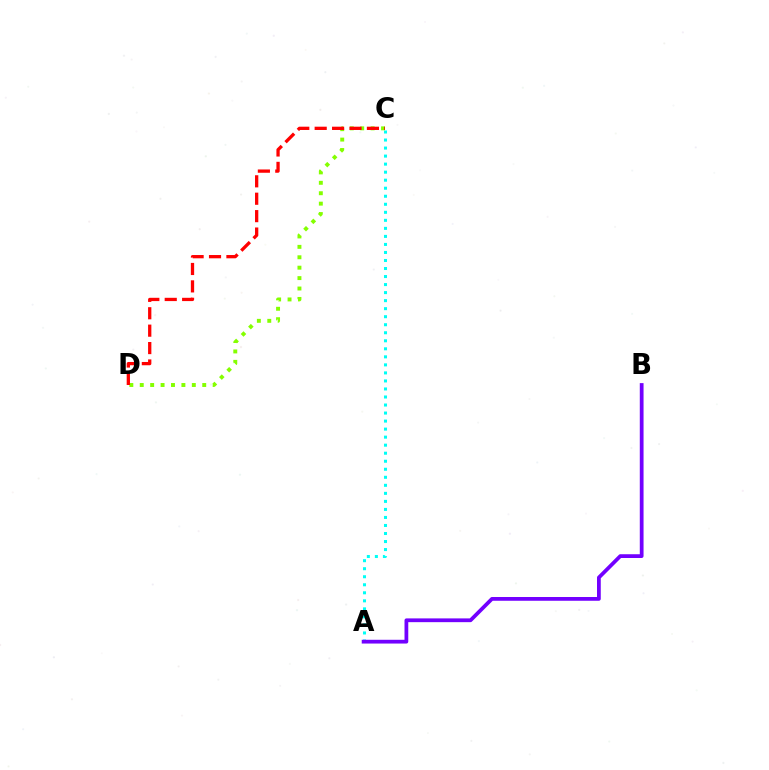{('A', 'C'): [{'color': '#00fff6', 'line_style': 'dotted', 'thickness': 2.18}], ('A', 'B'): [{'color': '#7200ff', 'line_style': 'solid', 'thickness': 2.71}], ('C', 'D'): [{'color': '#84ff00', 'line_style': 'dotted', 'thickness': 2.83}, {'color': '#ff0000', 'line_style': 'dashed', 'thickness': 2.37}]}